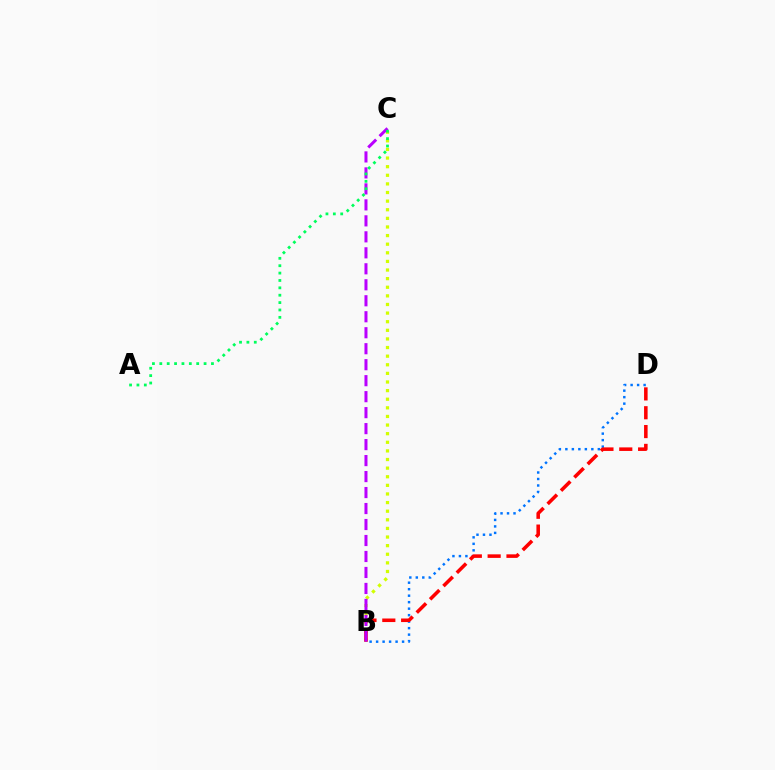{('B', 'C'): [{'color': '#d1ff00', 'line_style': 'dotted', 'thickness': 2.34}, {'color': '#b900ff', 'line_style': 'dashed', 'thickness': 2.17}], ('B', 'D'): [{'color': '#0074ff', 'line_style': 'dotted', 'thickness': 1.76}, {'color': '#ff0000', 'line_style': 'dashed', 'thickness': 2.56}], ('A', 'C'): [{'color': '#00ff5c', 'line_style': 'dotted', 'thickness': 2.0}]}